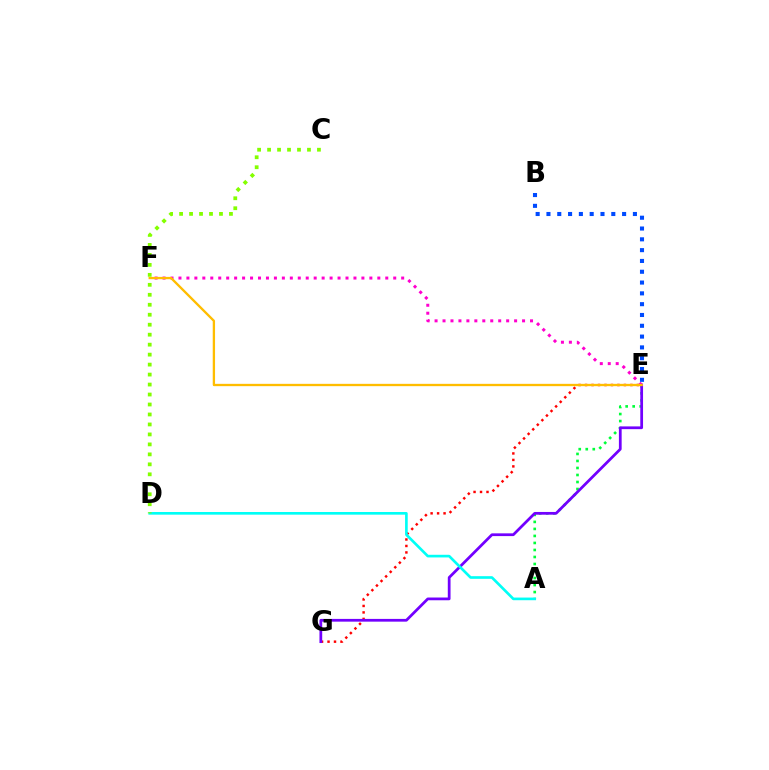{('E', 'G'): [{'color': '#ff0000', 'line_style': 'dotted', 'thickness': 1.76}, {'color': '#7200ff', 'line_style': 'solid', 'thickness': 1.98}], ('A', 'E'): [{'color': '#00ff39', 'line_style': 'dotted', 'thickness': 1.91}], ('B', 'E'): [{'color': '#004bff', 'line_style': 'dotted', 'thickness': 2.94}], ('A', 'D'): [{'color': '#00fff6', 'line_style': 'solid', 'thickness': 1.91}], ('E', 'F'): [{'color': '#ff00cf', 'line_style': 'dotted', 'thickness': 2.16}, {'color': '#ffbd00', 'line_style': 'solid', 'thickness': 1.67}], ('C', 'D'): [{'color': '#84ff00', 'line_style': 'dotted', 'thickness': 2.71}]}